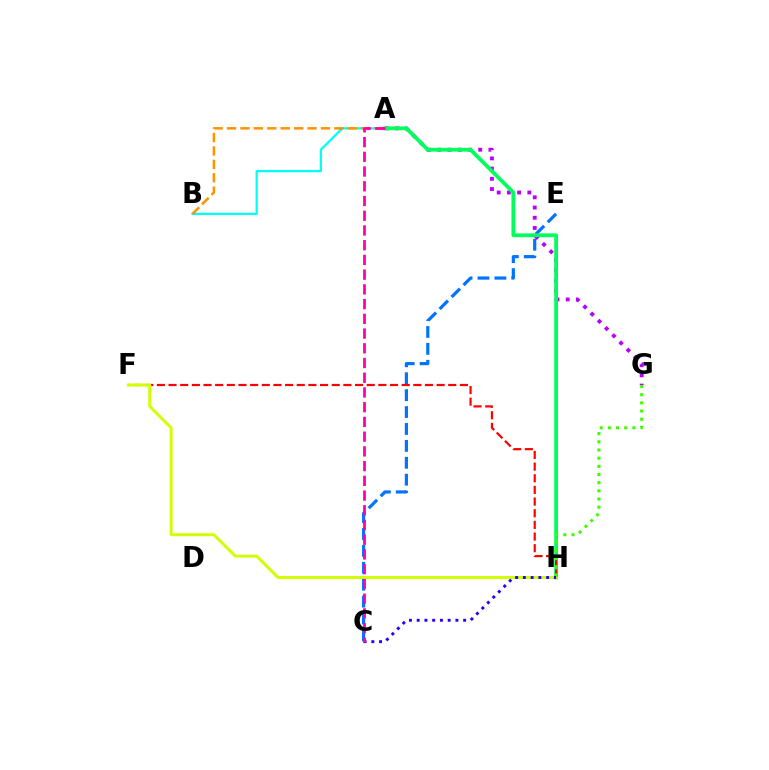{('C', 'E'): [{'color': '#0074ff', 'line_style': 'dashed', 'thickness': 2.3}], ('A', 'G'): [{'color': '#b900ff', 'line_style': 'dotted', 'thickness': 2.77}], ('A', 'B'): [{'color': '#00fff6', 'line_style': 'solid', 'thickness': 1.62}, {'color': '#ff9400', 'line_style': 'dashed', 'thickness': 1.82}], ('A', 'H'): [{'color': '#00ff5c', 'line_style': 'solid', 'thickness': 2.73}], ('F', 'H'): [{'color': '#ff0000', 'line_style': 'dashed', 'thickness': 1.58}, {'color': '#d1ff00', 'line_style': 'solid', 'thickness': 2.12}], ('G', 'H'): [{'color': '#3dff00', 'line_style': 'dotted', 'thickness': 2.22}], ('C', 'H'): [{'color': '#2500ff', 'line_style': 'dotted', 'thickness': 2.1}], ('A', 'C'): [{'color': '#ff00ac', 'line_style': 'dashed', 'thickness': 2.0}]}